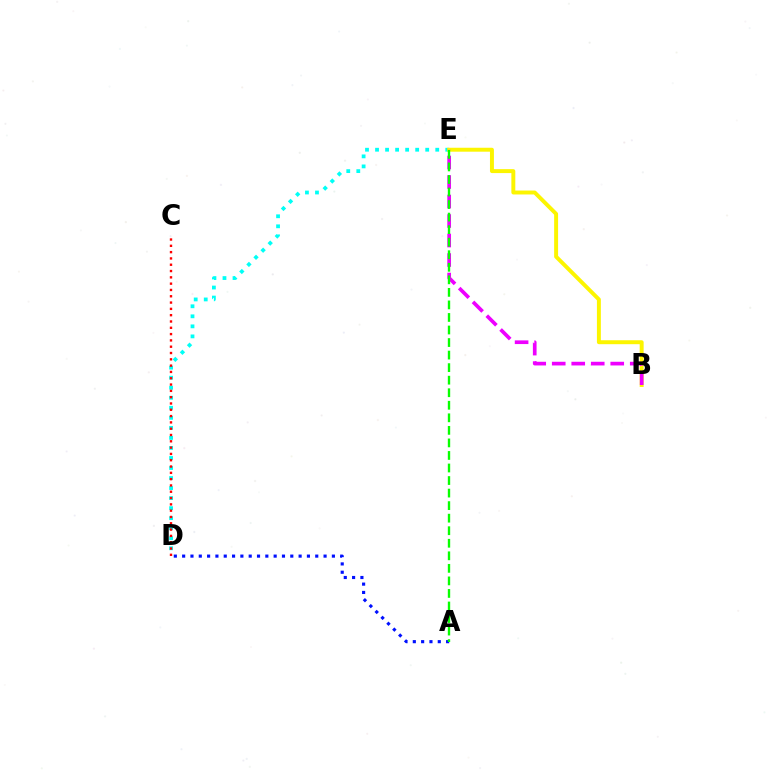{('D', 'E'): [{'color': '#00fff6', 'line_style': 'dotted', 'thickness': 2.73}], ('B', 'E'): [{'color': '#fcf500', 'line_style': 'solid', 'thickness': 2.84}, {'color': '#ee00ff', 'line_style': 'dashed', 'thickness': 2.65}], ('A', 'D'): [{'color': '#0010ff', 'line_style': 'dotted', 'thickness': 2.26}], ('A', 'E'): [{'color': '#08ff00', 'line_style': 'dashed', 'thickness': 1.7}], ('C', 'D'): [{'color': '#ff0000', 'line_style': 'dotted', 'thickness': 1.71}]}